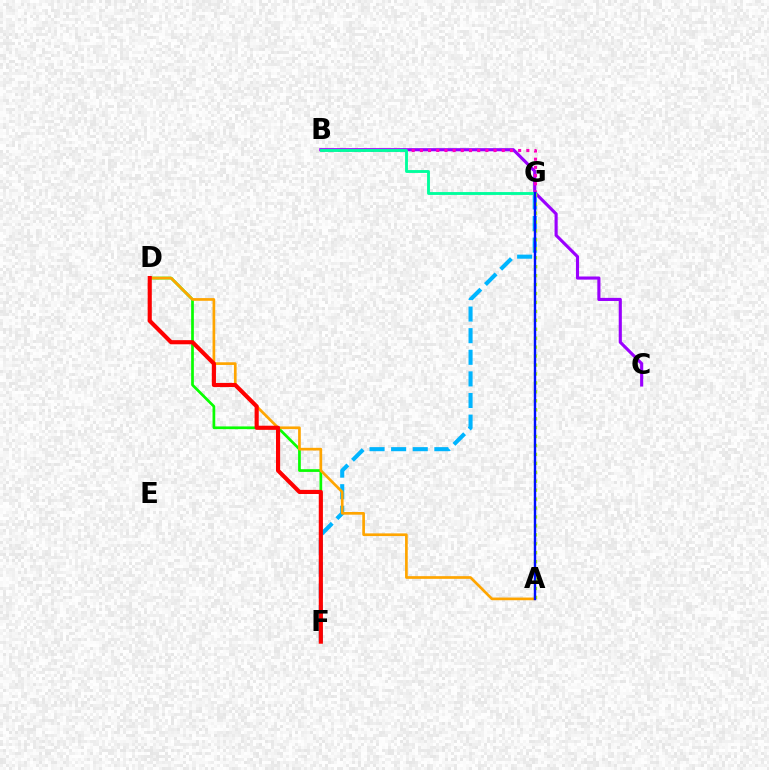{('B', 'C'): [{'color': '#9b00ff', 'line_style': 'solid', 'thickness': 2.25}], ('B', 'G'): [{'color': '#ff00bd', 'line_style': 'dotted', 'thickness': 2.22}, {'color': '#00ff9d', 'line_style': 'solid', 'thickness': 2.06}], ('D', 'F'): [{'color': '#08ff00', 'line_style': 'solid', 'thickness': 1.95}, {'color': '#ff0000', 'line_style': 'solid', 'thickness': 2.98}], ('F', 'G'): [{'color': '#00b5ff', 'line_style': 'dashed', 'thickness': 2.94}], ('A', 'D'): [{'color': '#ffa500', 'line_style': 'solid', 'thickness': 1.93}], ('A', 'G'): [{'color': '#b3ff00', 'line_style': 'dotted', 'thickness': 2.43}, {'color': '#0010ff', 'line_style': 'solid', 'thickness': 1.74}]}